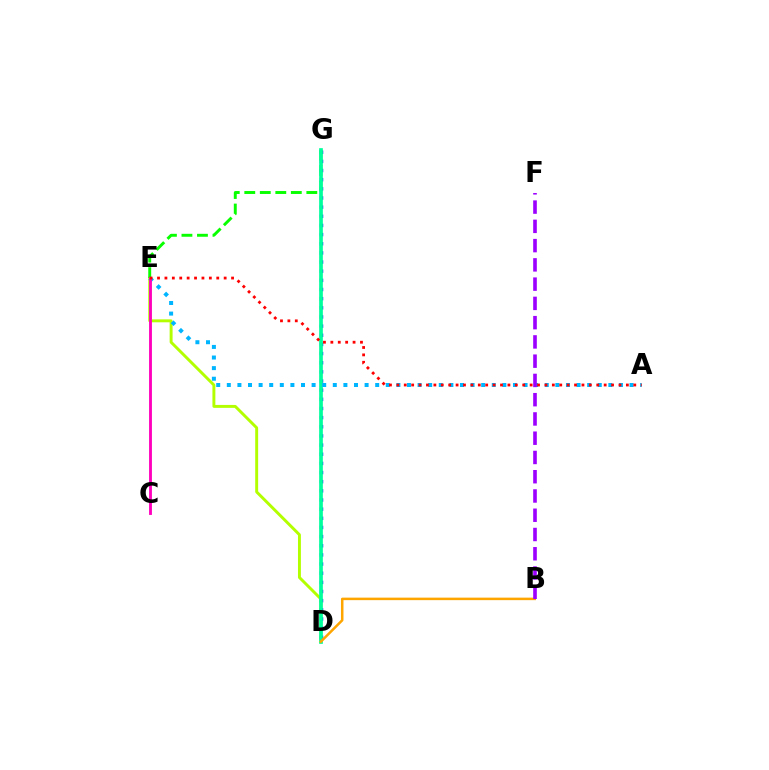{('D', 'E'): [{'color': '#b3ff00', 'line_style': 'solid', 'thickness': 2.11}], ('D', 'G'): [{'color': '#0010ff', 'line_style': 'dotted', 'thickness': 2.49}, {'color': '#00ff9d', 'line_style': 'solid', 'thickness': 2.66}], ('E', 'G'): [{'color': '#08ff00', 'line_style': 'dashed', 'thickness': 2.11}], ('A', 'E'): [{'color': '#00b5ff', 'line_style': 'dotted', 'thickness': 2.88}, {'color': '#ff0000', 'line_style': 'dotted', 'thickness': 2.01}], ('B', 'D'): [{'color': '#ffa500', 'line_style': 'solid', 'thickness': 1.8}], ('C', 'E'): [{'color': '#ff00bd', 'line_style': 'solid', 'thickness': 2.05}], ('B', 'F'): [{'color': '#9b00ff', 'line_style': 'dashed', 'thickness': 2.62}]}